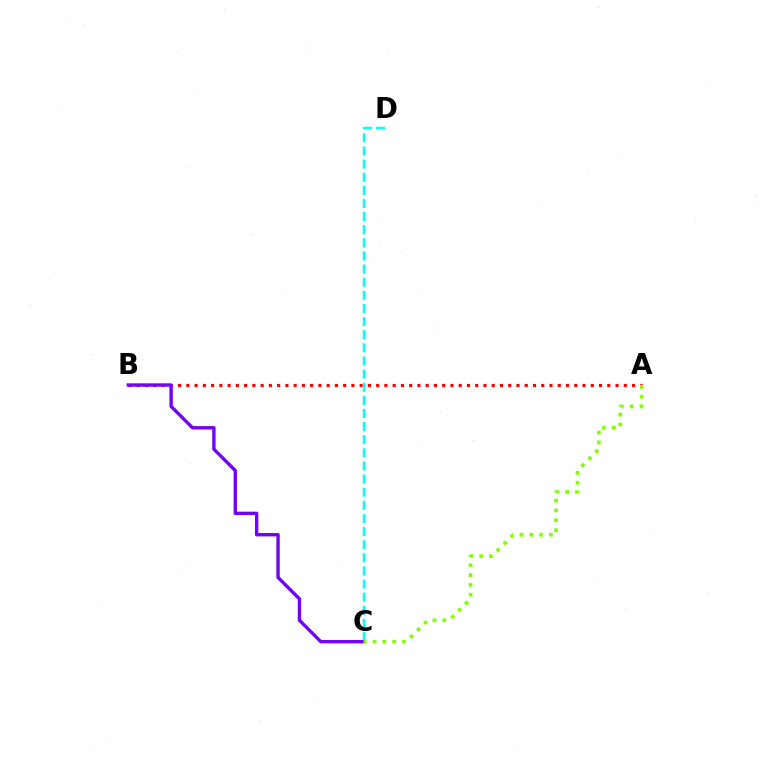{('A', 'B'): [{'color': '#ff0000', 'line_style': 'dotted', 'thickness': 2.24}], ('C', 'D'): [{'color': '#00fff6', 'line_style': 'dashed', 'thickness': 1.78}], ('B', 'C'): [{'color': '#7200ff', 'line_style': 'solid', 'thickness': 2.42}], ('A', 'C'): [{'color': '#84ff00', 'line_style': 'dotted', 'thickness': 2.67}]}